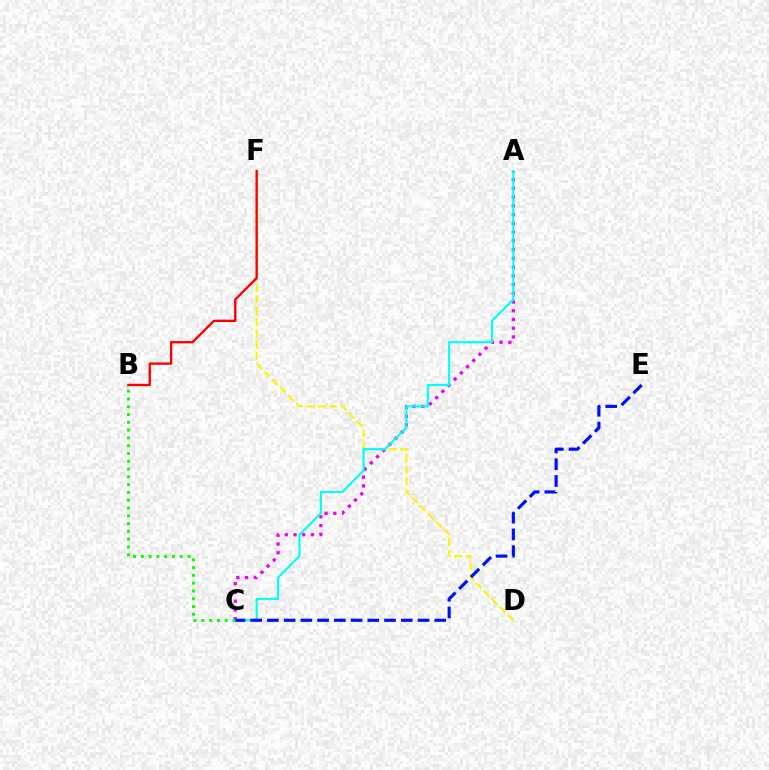{('A', 'C'): [{'color': '#ee00ff', 'line_style': 'dotted', 'thickness': 2.37}, {'color': '#00fff6', 'line_style': 'solid', 'thickness': 1.54}], ('D', 'F'): [{'color': '#fcf500', 'line_style': 'dashed', 'thickness': 1.54}], ('B', 'F'): [{'color': '#ff0000', 'line_style': 'solid', 'thickness': 1.69}], ('B', 'C'): [{'color': '#08ff00', 'line_style': 'dotted', 'thickness': 2.12}], ('C', 'E'): [{'color': '#0010ff', 'line_style': 'dashed', 'thickness': 2.27}]}